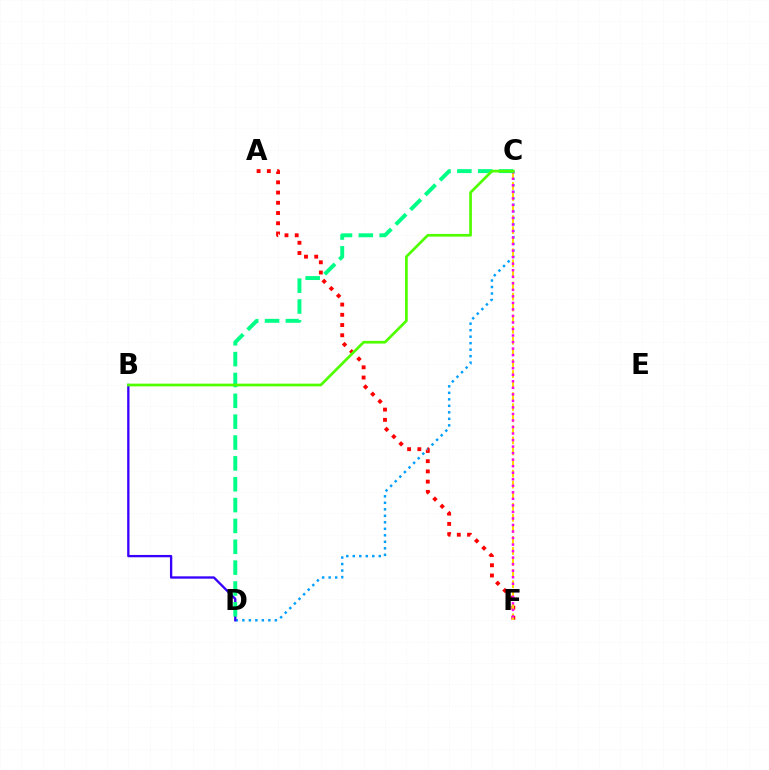{('C', 'D'): [{'color': '#009eff', 'line_style': 'dotted', 'thickness': 1.77}, {'color': '#00ff86', 'line_style': 'dashed', 'thickness': 2.83}], ('B', 'D'): [{'color': '#3700ff', 'line_style': 'solid', 'thickness': 1.67}], ('A', 'F'): [{'color': '#ff0000', 'line_style': 'dotted', 'thickness': 2.78}], ('C', 'F'): [{'color': '#ffd500', 'line_style': 'dashed', 'thickness': 1.5}, {'color': '#ff00ed', 'line_style': 'dotted', 'thickness': 1.77}], ('B', 'C'): [{'color': '#4fff00', 'line_style': 'solid', 'thickness': 1.95}]}